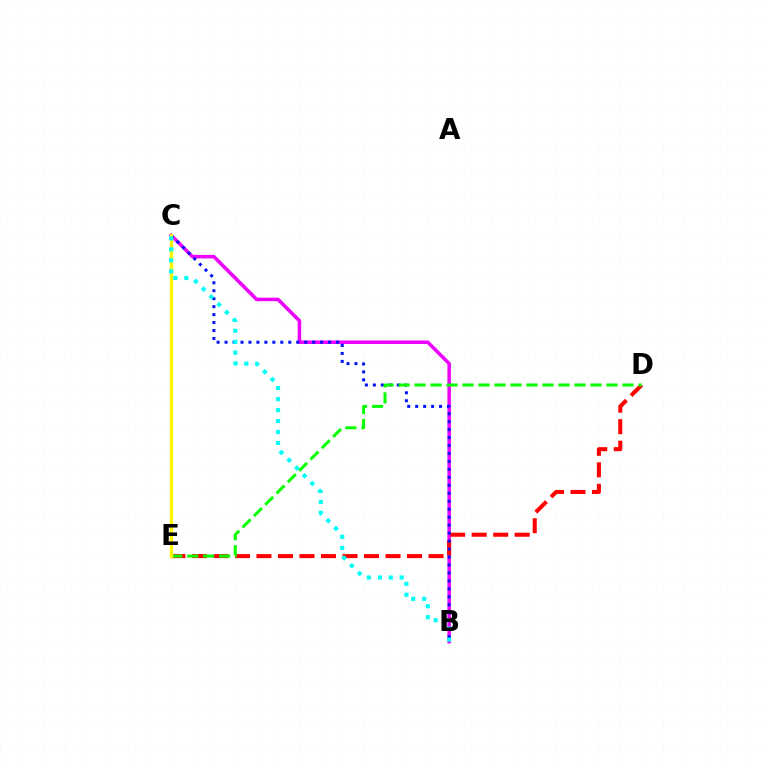{('B', 'C'): [{'color': '#ee00ff', 'line_style': 'solid', 'thickness': 2.52}, {'color': '#0010ff', 'line_style': 'dotted', 'thickness': 2.16}, {'color': '#00fff6', 'line_style': 'dotted', 'thickness': 2.98}], ('D', 'E'): [{'color': '#ff0000', 'line_style': 'dashed', 'thickness': 2.92}, {'color': '#08ff00', 'line_style': 'dashed', 'thickness': 2.17}], ('C', 'E'): [{'color': '#fcf500', 'line_style': 'solid', 'thickness': 2.41}]}